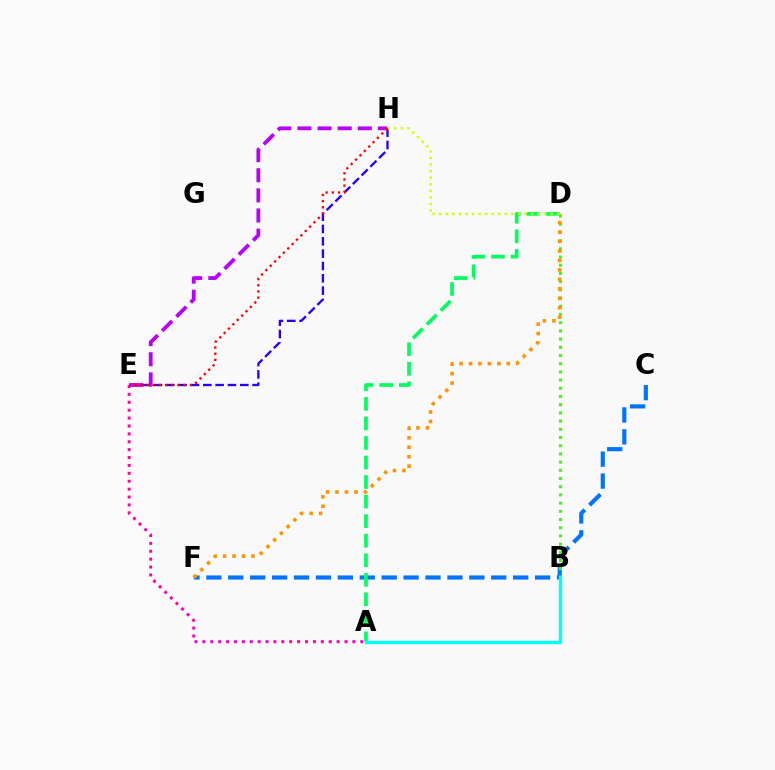{('C', 'F'): [{'color': '#0074ff', 'line_style': 'dashed', 'thickness': 2.98}], ('B', 'D'): [{'color': '#3dff00', 'line_style': 'dotted', 'thickness': 2.23}], ('E', 'H'): [{'color': '#2500ff', 'line_style': 'dashed', 'thickness': 1.67}, {'color': '#b900ff', 'line_style': 'dashed', 'thickness': 2.73}, {'color': '#ff0000', 'line_style': 'dotted', 'thickness': 1.68}], ('A', 'E'): [{'color': '#ff00ac', 'line_style': 'dotted', 'thickness': 2.15}], ('A', 'D'): [{'color': '#00ff5c', 'line_style': 'dashed', 'thickness': 2.65}], ('D', 'F'): [{'color': '#ff9400', 'line_style': 'dotted', 'thickness': 2.57}], ('A', 'B'): [{'color': '#00fff6', 'line_style': 'solid', 'thickness': 2.43}], ('D', 'H'): [{'color': '#d1ff00', 'line_style': 'dotted', 'thickness': 1.78}]}